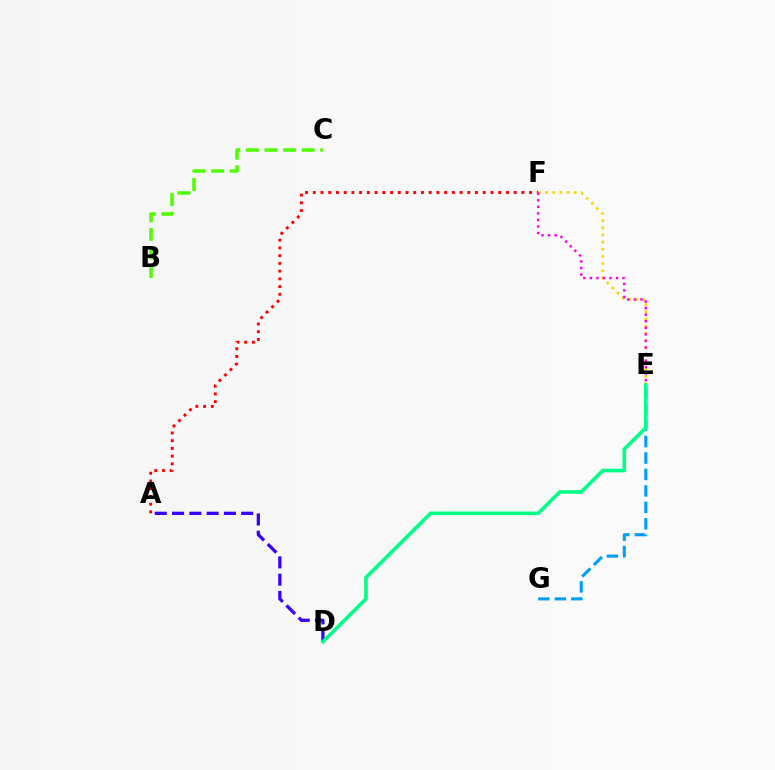{('A', 'D'): [{'color': '#3700ff', 'line_style': 'dashed', 'thickness': 2.35}], ('E', 'G'): [{'color': '#009eff', 'line_style': 'dashed', 'thickness': 2.23}], ('A', 'F'): [{'color': '#ff0000', 'line_style': 'dotted', 'thickness': 2.1}], ('B', 'C'): [{'color': '#4fff00', 'line_style': 'dashed', 'thickness': 2.52}], ('E', 'F'): [{'color': '#ffd500', 'line_style': 'dotted', 'thickness': 1.95}, {'color': '#ff00ed', 'line_style': 'dotted', 'thickness': 1.78}], ('D', 'E'): [{'color': '#00ff86', 'line_style': 'solid', 'thickness': 2.6}]}